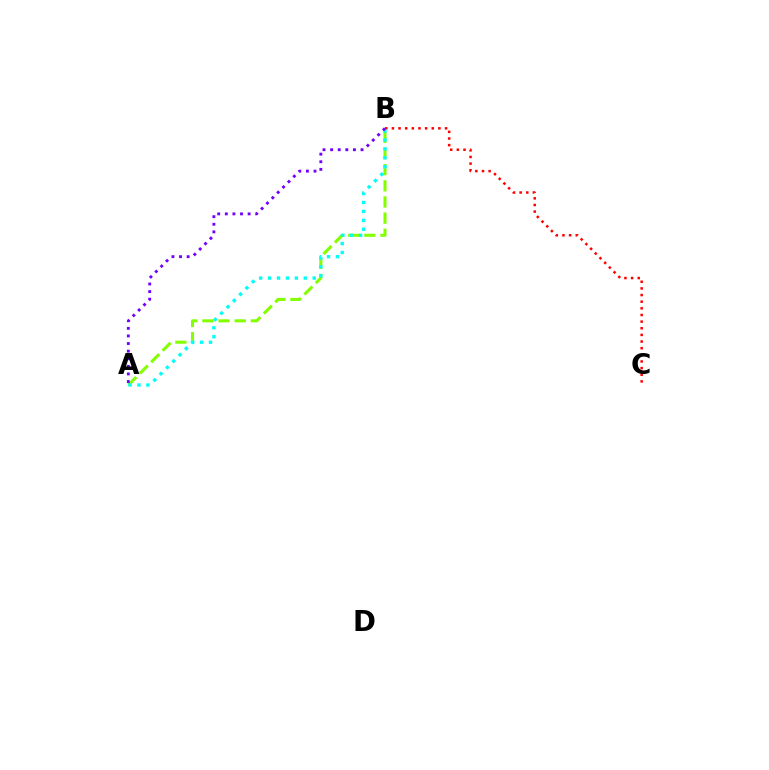{('A', 'B'): [{'color': '#84ff00', 'line_style': 'dashed', 'thickness': 2.19}, {'color': '#00fff6', 'line_style': 'dotted', 'thickness': 2.43}, {'color': '#7200ff', 'line_style': 'dotted', 'thickness': 2.07}], ('B', 'C'): [{'color': '#ff0000', 'line_style': 'dotted', 'thickness': 1.8}]}